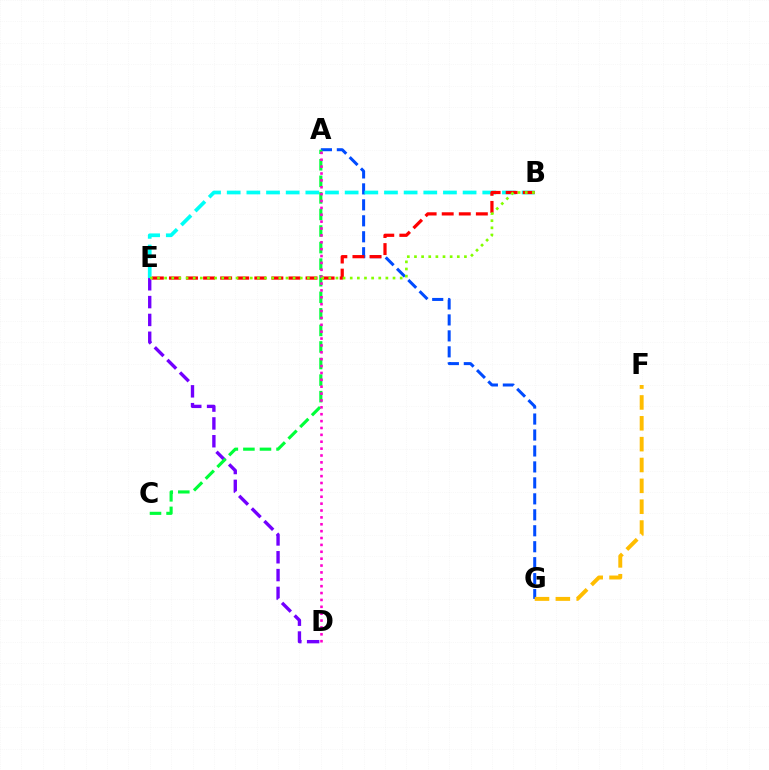{('A', 'G'): [{'color': '#004bff', 'line_style': 'dashed', 'thickness': 2.17}], ('B', 'E'): [{'color': '#00fff6', 'line_style': 'dashed', 'thickness': 2.67}, {'color': '#ff0000', 'line_style': 'dashed', 'thickness': 2.32}, {'color': '#84ff00', 'line_style': 'dotted', 'thickness': 1.94}], ('D', 'E'): [{'color': '#7200ff', 'line_style': 'dashed', 'thickness': 2.42}], ('A', 'C'): [{'color': '#00ff39', 'line_style': 'dashed', 'thickness': 2.25}], ('A', 'D'): [{'color': '#ff00cf', 'line_style': 'dotted', 'thickness': 1.87}], ('F', 'G'): [{'color': '#ffbd00', 'line_style': 'dashed', 'thickness': 2.83}]}